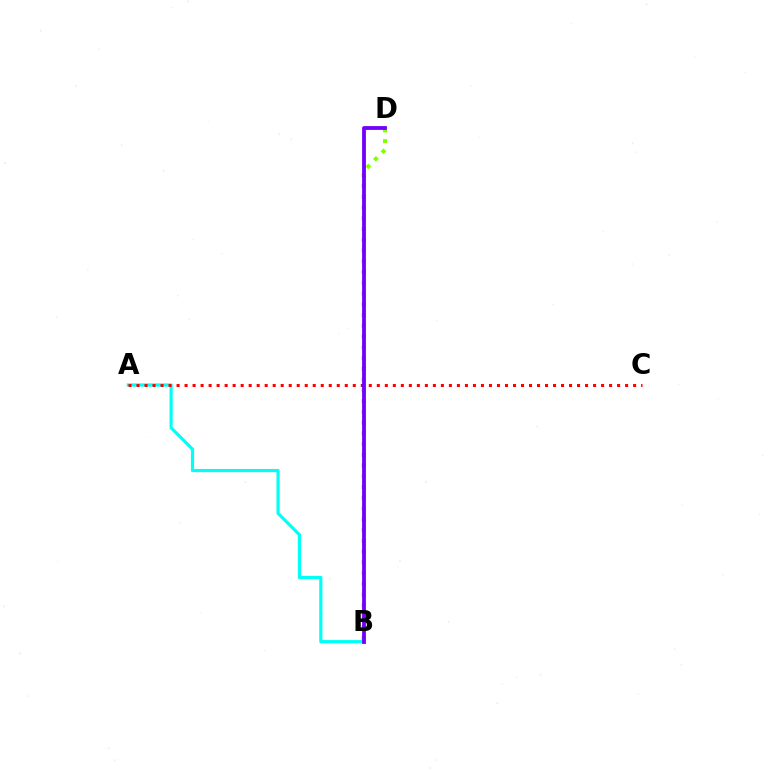{('B', 'D'): [{'color': '#84ff00', 'line_style': 'dotted', 'thickness': 2.92}, {'color': '#7200ff', 'line_style': 'solid', 'thickness': 2.75}], ('A', 'B'): [{'color': '#00fff6', 'line_style': 'solid', 'thickness': 2.29}], ('A', 'C'): [{'color': '#ff0000', 'line_style': 'dotted', 'thickness': 2.18}]}